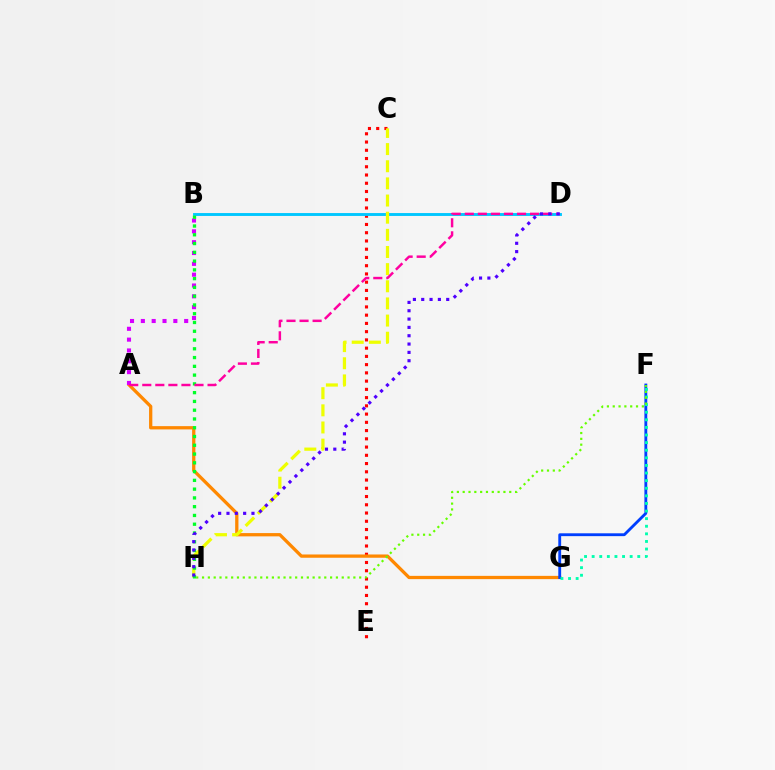{('C', 'E'): [{'color': '#ff0000', 'line_style': 'dotted', 'thickness': 2.24}], ('A', 'G'): [{'color': '#ff8800', 'line_style': 'solid', 'thickness': 2.36}], ('F', 'G'): [{'color': '#003fff', 'line_style': 'solid', 'thickness': 2.05}, {'color': '#00ffaf', 'line_style': 'dotted', 'thickness': 2.07}], ('B', 'D'): [{'color': '#00c7ff', 'line_style': 'solid', 'thickness': 2.08}], ('A', 'B'): [{'color': '#d600ff', 'line_style': 'dotted', 'thickness': 2.94}], ('C', 'H'): [{'color': '#eeff00', 'line_style': 'dashed', 'thickness': 2.33}], ('B', 'H'): [{'color': '#00ff27', 'line_style': 'dotted', 'thickness': 2.38}], ('A', 'D'): [{'color': '#ff00a0', 'line_style': 'dashed', 'thickness': 1.77}], ('D', 'H'): [{'color': '#4f00ff', 'line_style': 'dotted', 'thickness': 2.26}], ('F', 'H'): [{'color': '#66ff00', 'line_style': 'dotted', 'thickness': 1.58}]}